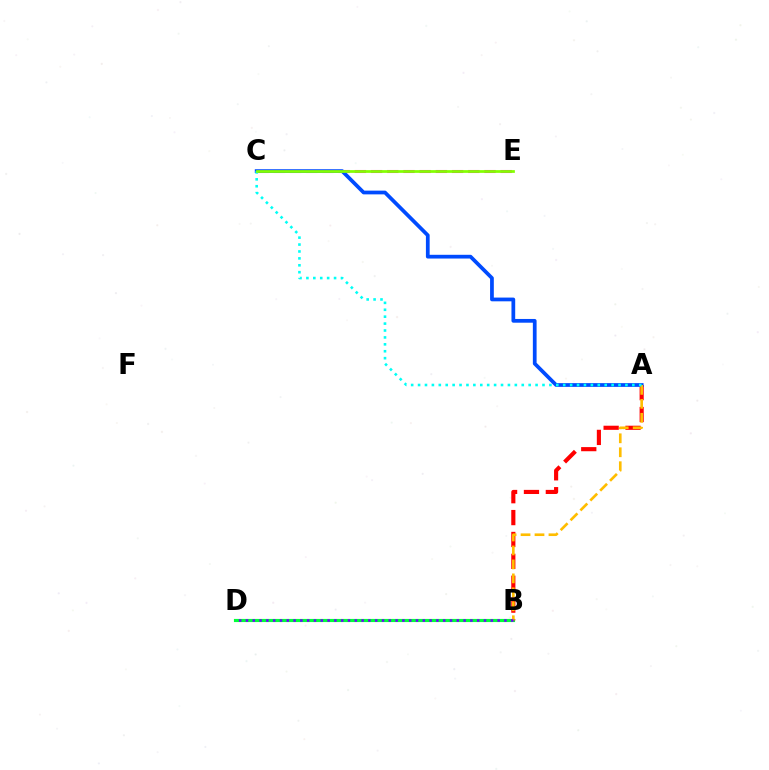{('B', 'D'): [{'color': '#00ff39', 'line_style': 'solid', 'thickness': 2.27}, {'color': '#7200ff', 'line_style': 'dotted', 'thickness': 1.85}], ('C', 'E'): [{'color': '#ff00cf', 'line_style': 'dashed', 'thickness': 2.2}, {'color': '#84ff00', 'line_style': 'solid', 'thickness': 1.97}], ('A', 'B'): [{'color': '#ff0000', 'line_style': 'dashed', 'thickness': 2.97}, {'color': '#ffbd00', 'line_style': 'dashed', 'thickness': 1.9}], ('A', 'C'): [{'color': '#004bff', 'line_style': 'solid', 'thickness': 2.69}, {'color': '#00fff6', 'line_style': 'dotted', 'thickness': 1.88}]}